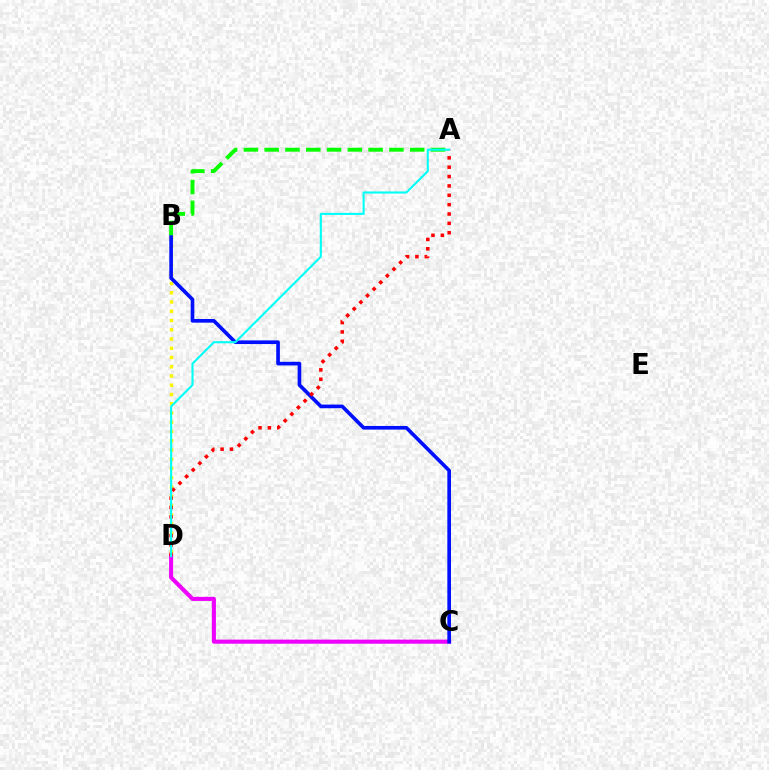{('B', 'D'): [{'color': '#fcf500', 'line_style': 'dotted', 'thickness': 2.51}], ('C', 'D'): [{'color': '#ee00ff', 'line_style': 'solid', 'thickness': 2.93}], ('B', 'C'): [{'color': '#0010ff', 'line_style': 'solid', 'thickness': 2.63}], ('A', 'D'): [{'color': '#ff0000', 'line_style': 'dotted', 'thickness': 2.54}, {'color': '#00fff6', 'line_style': 'solid', 'thickness': 1.51}], ('A', 'B'): [{'color': '#08ff00', 'line_style': 'dashed', 'thickness': 2.82}]}